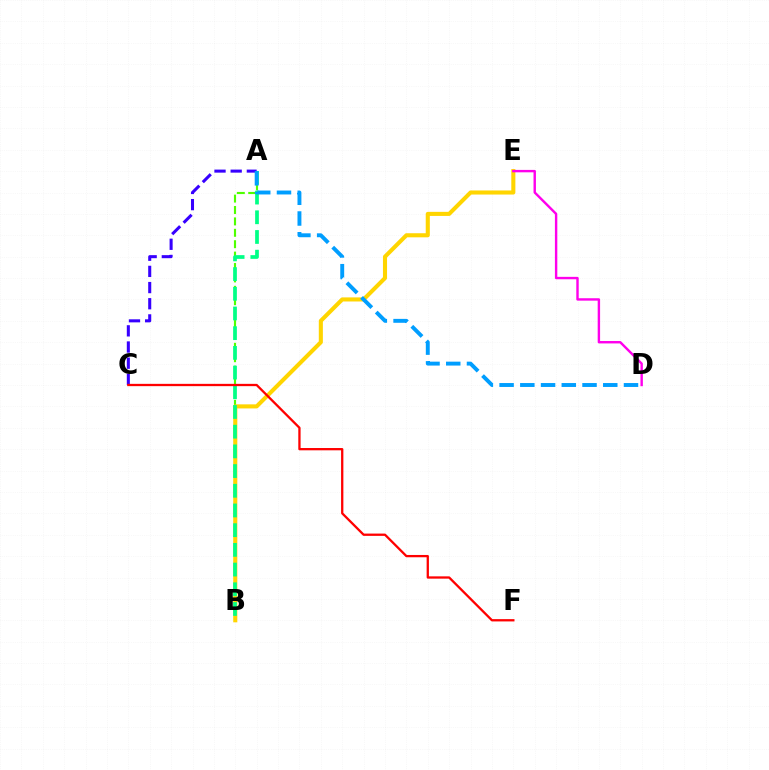{('A', 'B'): [{'color': '#4fff00', 'line_style': 'dashed', 'thickness': 1.55}, {'color': '#00ff86', 'line_style': 'dashed', 'thickness': 2.68}], ('B', 'E'): [{'color': '#ffd500', 'line_style': 'solid', 'thickness': 2.94}], ('A', 'C'): [{'color': '#3700ff', 'line_style': 'dashed', 'thickness': 2.2}], ('A', 'D'): [{'color': '#009eff', 'line_style': 'dashed', 'thickness': 2.82}], ('D', 'E'): [{'color': '#ff00ed', 'line_style': 'solid', 'thickness': 1.74}], ('C', 'F'): [{'color': '#ff0000', 'line_style': 'solid', 'thickness': 1.65}]}